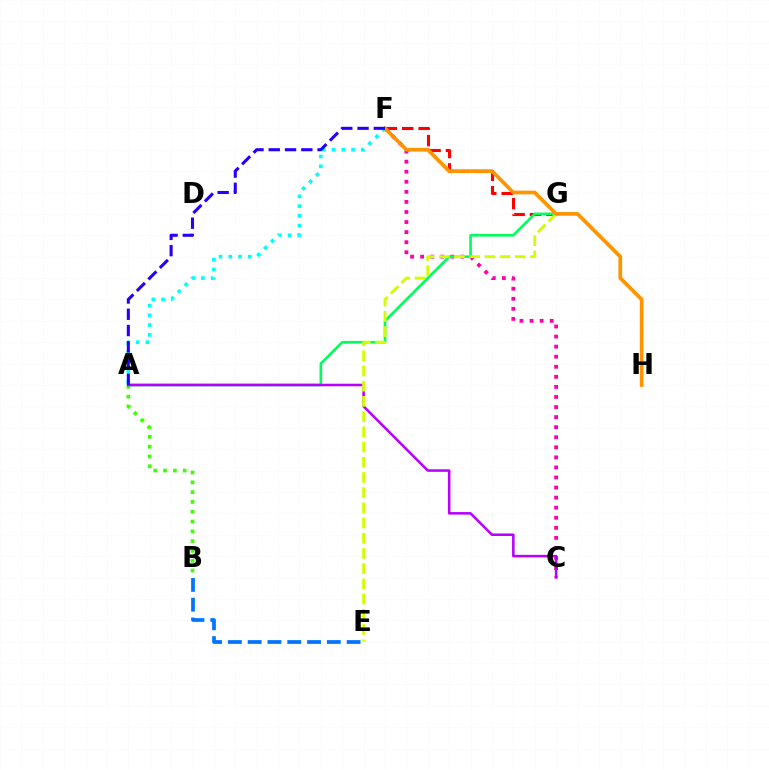{('C', 'F'): [{'color': '#ff00ac', 'line_style': 'dotted', 'thickness': 2.74}], ('F', 'G'): [{'color': '#ff0000', 'line_style': 'dashed', 'thickness': 2.23}], ('A', 'B'): [{'color': '#3dff00', 'line_style': 'dotted', 'thickness': 2.66}], ('A', 'G'): [{'color': '#00ff5c', 'line_style': 'solid', 'thickness': 1.89}], ('A', 'F'): [{'color': '#00fff6', 'line_style': 'dotted', 'thickness': 2.65}, {'color': '#2500ff', 'line_style': 'dashed', 'thickness': 2.21}], ('A', 'C'): [{'color': '#b900ff', 'line_style': 'solid', 'thickness': 1.83}], ('E', 'G'): [{'color': '#d1ff00', 'line_style': 'dashed', 'thickness': 2.07}], ('B', 'E'): [{'color': '#0074ff', 'line_style': 'dashed', 'thickness': 2.69}], ('F', 'H'): [{'color': '#ff9400', 'line_style': 'solid', 'thickness': 2.68}]}